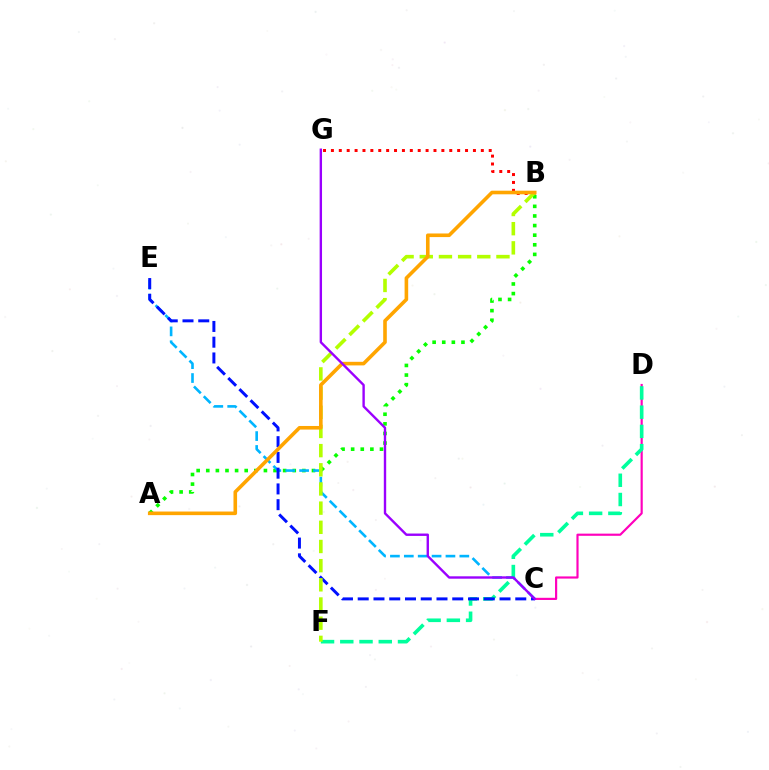{('C', 'D'): [{'color': '#ff00bd', 'line_style': 'solid', 'thickness': 1.57}], ('A', 'B'): [{'color': '#08ff00', 'line_style': 'dotted', 'thickness': 2.61}, {'color': '#ffa500', 'line_style': 'solid', 'thickness': 2.59}], ('D', 'F'): [{'color': '#00ff9d', 'line_style': 'dashed', 'thickness': 2.61}], ('C', 'E'): [{'color': '#00b5ff', 'line_style': 'dashed', 'thickness': 1.89}, {'color': '#0010ff', 'line_style': 'dashed', 'thickness': 2.14}], ('B', 'G'): [{'color': '#ff0000', 'line_style': 'dotted', 'thickness': 2.14}], ('B', 'F'): [{'color': '#b3ff00', 'line_style': 'dashed', 'thickness': 2.6}], ('C', 'G'): [{'color': '#9b00ff', 'line_style': 'solid', 'thickness': 1.72}]}